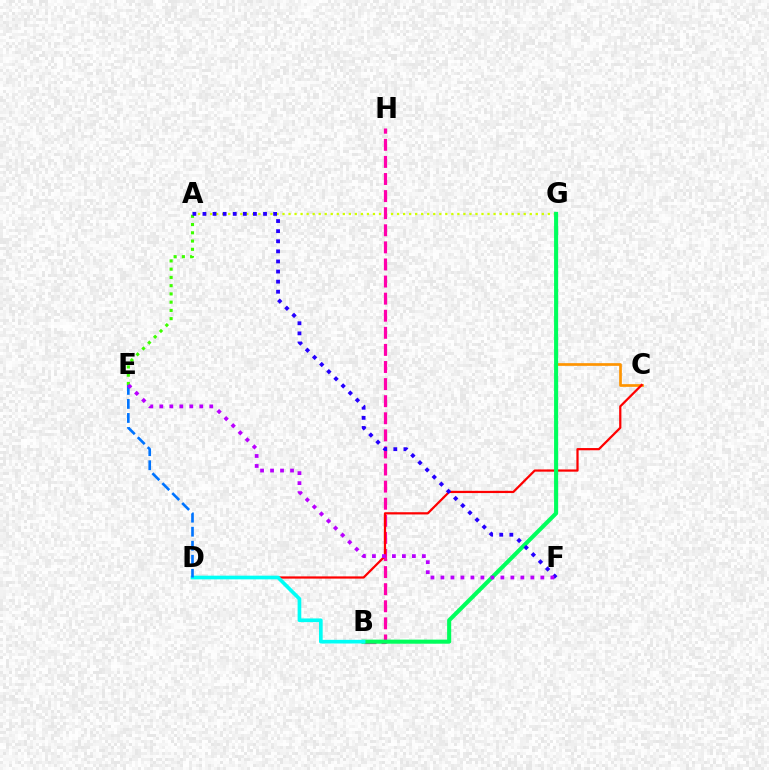{('A', 'G'): [{'color': '#d1ff00', 'line_style': 'dotted', 'thickness': 1.64}], ('C', 'G'): [{'color': '#ff9400', 'line_style': 'solid', 'thickness': 1.94}], ('B', 'H'): [{'color': '#ff00ac', 'line_style': 'dashed', 'thickness': 2.32}], ('C', 'D'): [{'color': '#ff0000', 'line_style': 'solid', 'thickness': 1.61}], ('A', 'E'): [{'color': '#3dff00', 'line_style': 'dotted', 'thickness': 2.24}], ('B', 'G'): [{'color': '#00ff5c', 'line_style': 'solid', 'thickness': 2.94}], ('A', 'F'): [{'color': '#2500ff', 'line_style': 'dotted', 'thickness': 2.74}], ('B', 'D'): [{'color': '#00fff6', 'line_style': 'solid', 'thickness': 2.64}], ('D', 'E'): [{'color': '#0074ff', 'line_style': 'dashed', 'thickness': 1.91}], ('E', 'F'): [{'color': '#b900ff', 'line_style': 'dotted', 'thickness': 2.71}]}